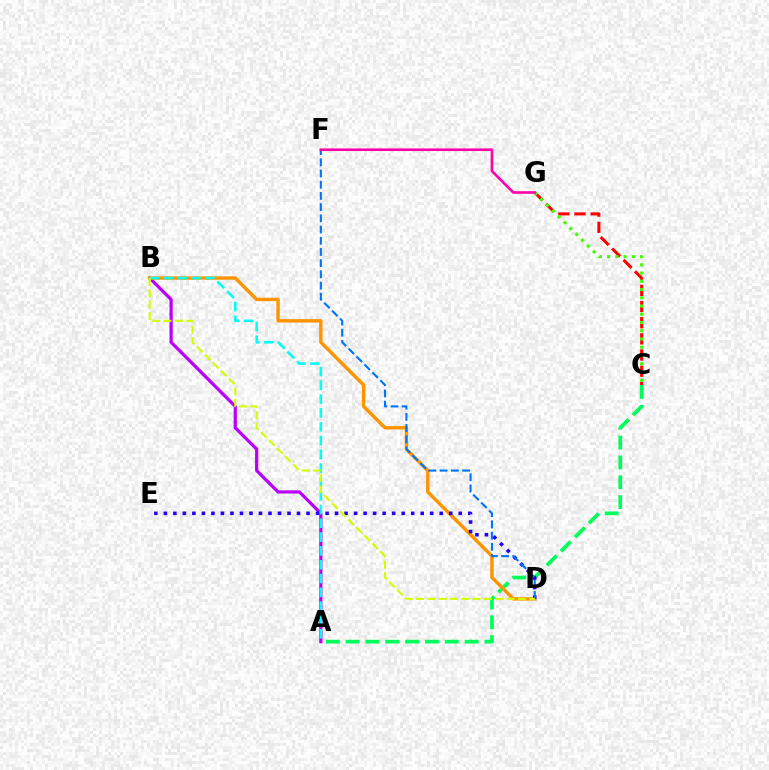{('A', 'C'): [{'color': '#00ff5c', 'line_style': 'dashed', 'thickness': 2.7}], ('A', 'B'): [{'color': '#b900ff', 'line_style': 'solid', 'thickness': 2.32}, {'color': '#00fff6', 'line_style': 'dashed', 'thickness': 1.88}], ('B', 'D'): [{'color': '#ff9400', 'line_style': 'solid', 'thickness': 2.46}, {'color': '#d1ff00', 'line_style': 'dashed', 'thickness': 1.54}], ('D', 'E'): [{'color': '#2500ff', 'line_style': 'dotted', 'thickness': 2.58}], ('D', 'F'): [{'color': '#0074ff', 'line_style': 'dashed', 'thickness': 1.52}], ('C', 'G'): [{'color': '#ff0000', 'line_style': 'dashed', 'thickness': 2.2}, {'color': '#3dff00', 'line_style': 'dotted', 'thickness': 2.24}], ('F', 'G'): [{'color': '#ff00ac', 'line_style': 'solid', 'thickness': 1.89}]}